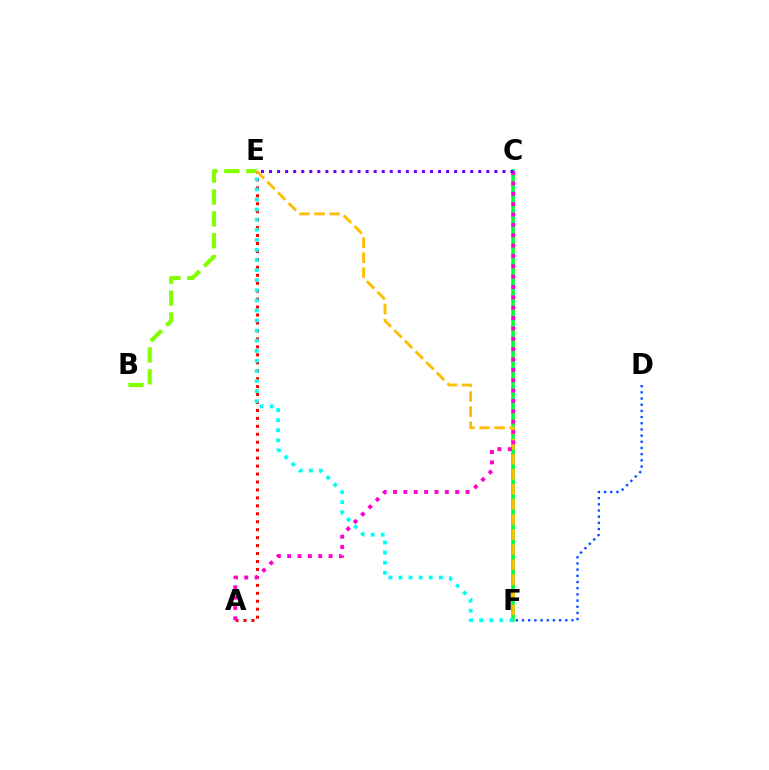{('B', 'E'): [{'color': '#84ff00', 'line_style': 'dashed', 'thickness': 2.97}], ('C', 'F'): [{'color': '#00ff39', 'line_style': 'solid', 'thickness': 2.59}], ('A', 'E'): [{'color': '#ff0000', 'line_style': 'dotted', 'thickness': 2.16}], ('E', 'F'): [{'color': '#00fff6', 'line_style': 'dotted', 'thickness': 2.74}, {'color': '#ffbd00', 'line_style': 'dashed', 'thickness': 2.05}], ('A', 'C'): [{'color': '#ff00cf', 'line_style': 'dotted', 'thickness': 2.81}], ('C', 'E'): [{'color': '#7200ff', 'line_style': 'dotted', 'thickness': 2.19}], ('D', 'F'): [{'color': '#004bff', 'line_style': 'dotted', 'thickness': 1.68}]}